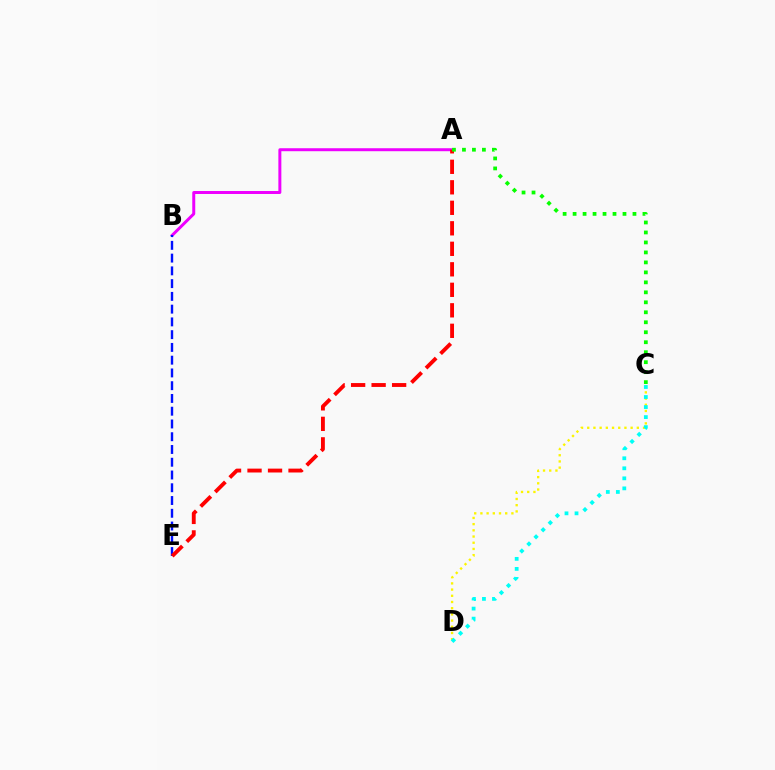{('A', 'B'): [{'color': '#ee00ff', 'line_style': 'solid', 'thickness': 2.14}], ('B', 'E'): [{'color': '#0010ff', 'line_style': 'dashed', 'thickness': 1.73}], ('A', 'E'): [{'color': '#ff0000', 'line_style': 'dashed', 'thickness': 2.79}], ('C', 'D'): [{'color': '#fcf500', 'line_style': 'dotted', 'thickness': 1.68}, {'color': '#00fff6', 'line_style': 'dotted', 'thickness': 2.73}], ('A', 'C'): [{'color': '#08ff00', 'line_style': 'dotted', 'thickness': 2.71}]}